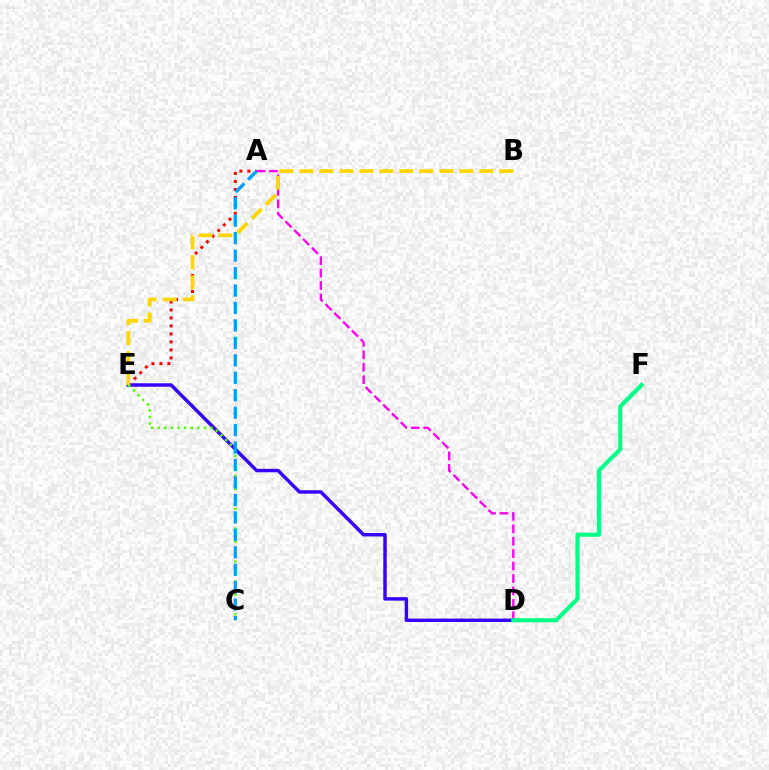{('A', 'E'): [{'color': '#ff0000', 'line_style': 'dotted', 'thickness': 2.17}], ('A', 'D'): [{'color': '#ff00ed', 'line_style': 'dashed', 'thickness': 1.69}], ('D', 'E'): [{'color': '#3700ff', 'line_style': 'solid', 'thickness': 2.48}], ('B', 'E'): [{'color': '#ffd500', 'line_style': 'dashed', 'thickness': 2.72}], ('D', 'F'): [{'color': '#00ff86', 'line_style': 'solid', 'thickness': 2.98}], ('C', 'E'): [{'color': '#4fff00', 'line_style': 'dotted', 'thickness': 1.79}], ('A', 'C'): [{'color': '#009eff', 'line_style': 'dashed', 'thickness': 2.37}]}